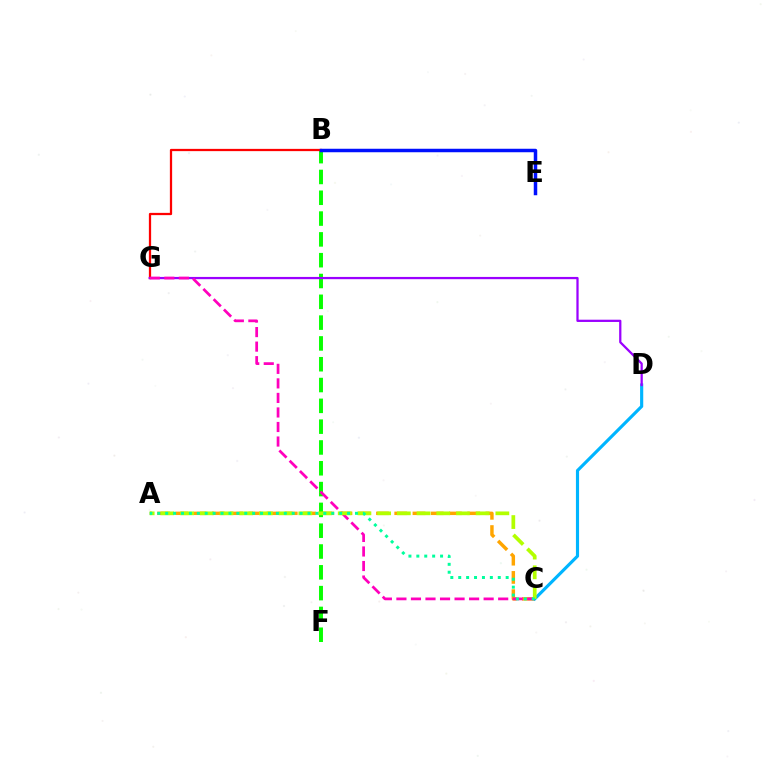{('A', 'C'): [{'color': '#ffa500', 'line_style': 'dashed', 'thickness': 2.48}, {'color': '#b3ff00', 'line_style': 'dashed', 'thickness': 2.68}, {'color': '#00ff9d', 'line_style': 'dotted', 'thickness': 2.15}], ('B', 'F'): [{'color': '#08ff00', 'line_style': 'dashed', 'thickness': 2.83}], ('B', 'G'): [{'color': '#ff0000', 'line_style': 'solid', 'thickness': 1.63}], ('C', 'D'): [{'color': '#00b5ff', 'line_style': 'solid', 'thickness': 2.26}], ('D', 'G'): [{'color': '#9b00ff', 'line_style': 'solid', 'thickness': 1.62}], ('C', 'G'): [{'color': '#ff00bd', 'line_style': 'dashed', 'thickness': 1.97}], ('B', 'E'): [{'color': '#0010ff', 'line_style': 'solid', 'thickness': 2.51}]}